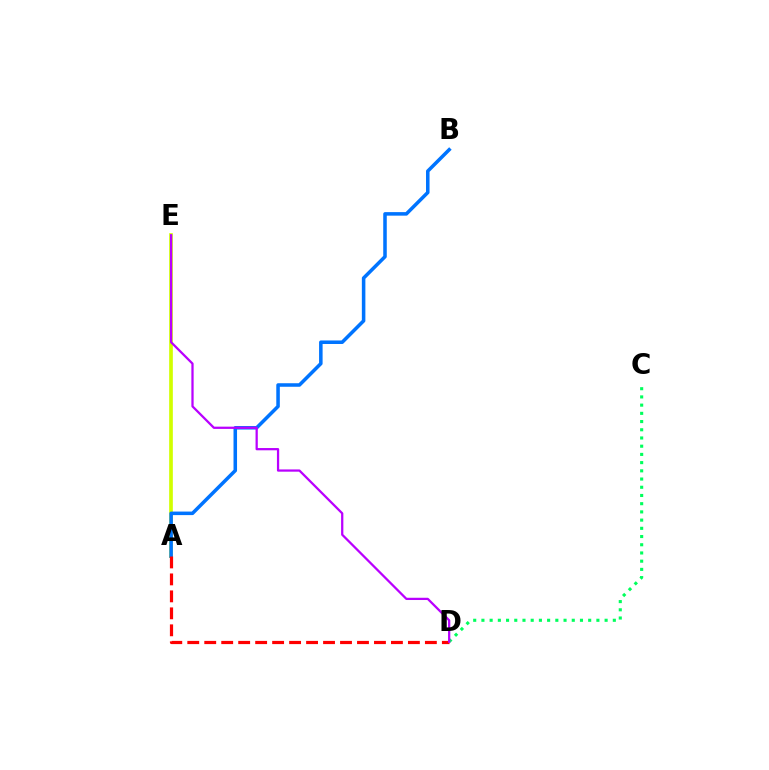{('A', 'E'): [{'color': '#d1ff00', 'line_style': 'solid', 'thickness': 2.65}], ('A', 'B'): [{'color': '#0074ff', 'line_style': 'solid', 'thickness': 2.54}], ('A', 'D'): [{'color': '#ff0000', 'line_style': 'dashed', 'thickness': 2.31}], ('C', 'D'): [{'color': '#00ff5c', 'line_style': 'dotted', 'thickness': 2.23}], ('D', 'E'): [{'color': '#b900ff', 'line_style': 'solid', 'thickness': 1.62}]}